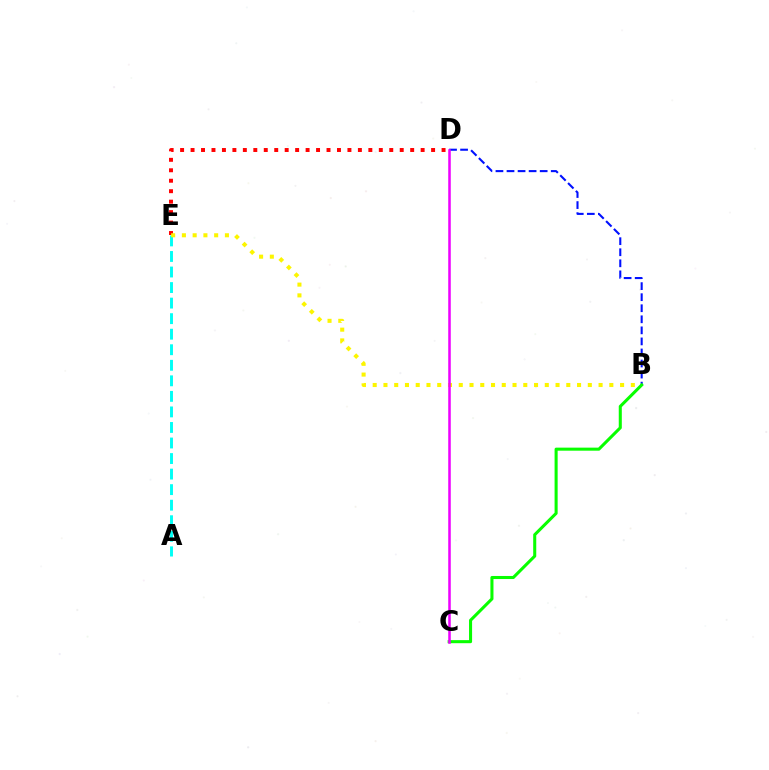{('B', 'D'): [{'color': '#0010ff', 'line_style': 'dashed', 'thickness': 1.5}], ('D', 'E'): [{'color': '#ff0000', 'line_style': 'dotted', 'thickness': 2.84}], ('A', 'E'): [{'color': '#00fff6', 'line_style': 'dashed', 'thickness': 2.11}], ('B', 'E'): [{'color': '#fcf500', 'line_style': 'dotted', 'thickness': 2.92}], ('B', 'C'): [{'color': '#08ff00', 'line_style': 'solid', 'thickness': 2.2}], ('C', 'D'): [{'color': '#ee00ff', 'line_style': 'solid', 'thickness': 1.83}]}